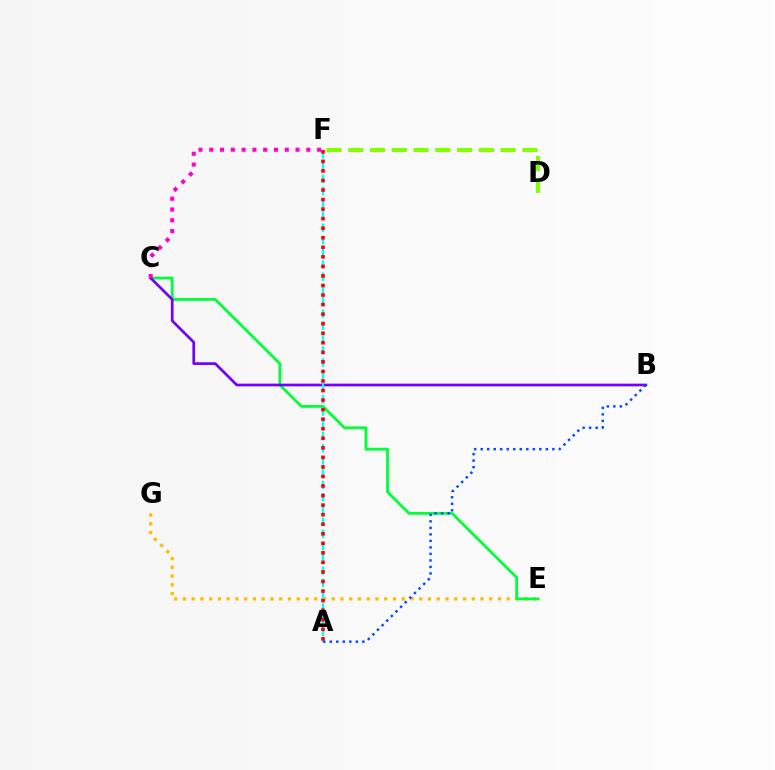{('E', 'G'): [{'color': '#ffbd00', 'line_style': 'dotted', 'thickness': 2.38}], ('C', 'E'): [{'color': '#00ff39', 'line_style': 'solid', 'thickness': 2.01}], ('B', 'C'): [{'color': '#7200ff', 'line_style': 'solid', 'thickness': 1.95}], ('D', 'F'): [{'color': '#84ff00', 'line_style': 'dashed', 'thickness': 2.96}], ('A', 'F'): [{'color': '#00fff6', 'line_style': 'dashed', 'thickness': 1.66}, {'color': '#ff0000', 'line_style': 'dotted', 'thickness': 2.59}], ('C', 'F'): [{'color': '#ff00cf', 'line_style': 'dotted', 'thickness': 2.93}], ('A', 'B'): [{'color': '#004bff', 'line_style': 'dotted', 'thickness': 1.77}]}